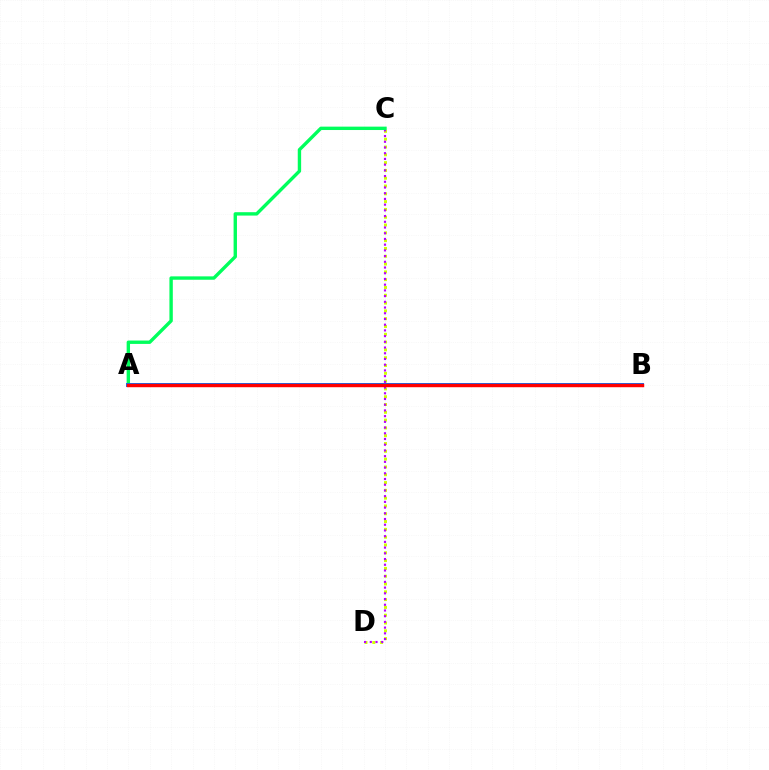{('C', 'D'): [{'color': '#d1ff00', 'line_style': 'dotted', 'thickness': 2.12}, {'color': '#b900ff', 'line_style': 'dotted', 'thickness': 1.55}], ('A', 'C'): [{'color': '#00ff5c', 'line_style': 'solid', 'thickness': 2.44}], ('A', 'B'): [{'color': '#0074ff', 'line_style': 'solid', 'thickness': 2.85}, {'color': '#ff0000', 'line_style': 'solid', 'thickness': 2.48}]}